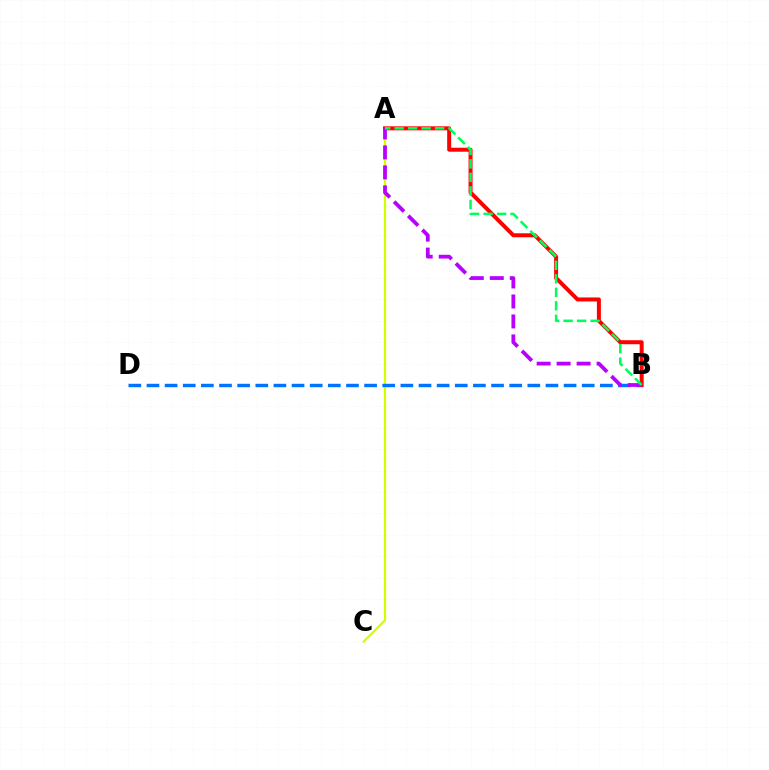{('A', 'C'): [{'color': '#d1ff00', 'line_style': 'solid', 'thickness': 1.62}], ('B', 'D'): [{'color': '#0074ff', 'line_style': 'dashed', 'thickness': 2.46}], ('A', 'B'): [{'color': '#ff0000', 'line_style': 'solid', 'thickness': 2.87}, {'color': '#b900ff', 'line_style': 'dashed', 'thickness': 2.71}, {'color': '#00ff5c', 'line_style': 'dashed', 'thickness': 1.83}]}